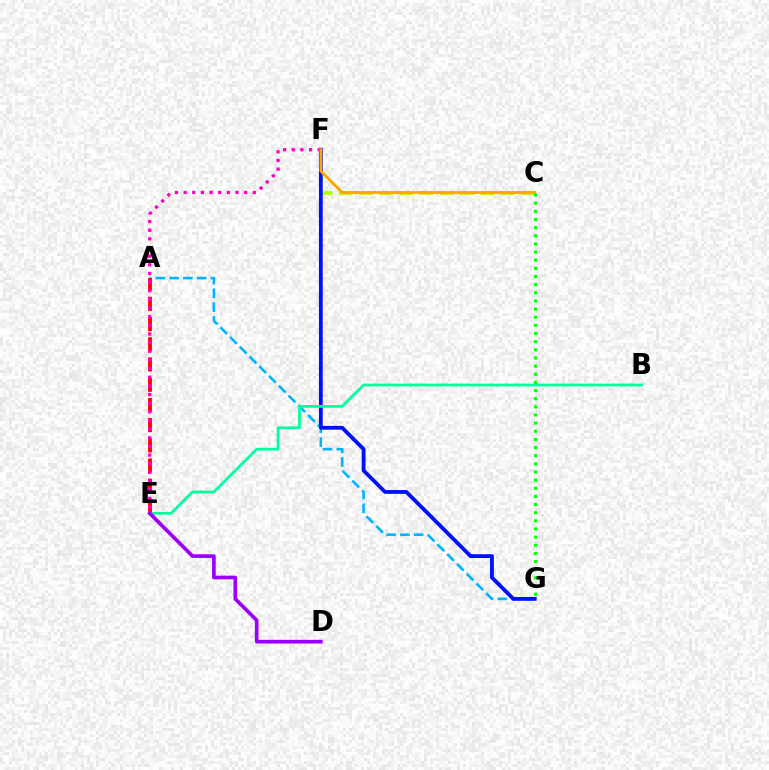{('C', 'F'): [{'color': '#b3ff00', 'line_style': 'dashed', 'thickness': 2.75}, {'color': '#ffa500', 'line_style': 'solid', 'thickness': 2.03}], ('A', 'G'): [{'color': '#00b5ff', 'line_style': 'dashed', 'thickness': 1.87}], ('F', 'G'): [{'color': '#0010ff', 'line_style': 'solid', 'thickness': 2.74}], ('A', 'E'): [{'color': '#ff0000', 'line_style': 'dashed', 'thickness': 2.75}], ('B', 'E'): [{'color': '#00ff9d', 'line_style': 'solid', 'thickness': 1.97}], ('E', 'F'): [{'color': '#ff00bd', 'line_style': 'dotted', 'thickness': 2.35}], ('D', 'E'): [{'color': '#9b00ff', 'line_style': 'solid', 'thickness': 2.64}], ('C', 'G'): [{'color': '#08ff00', 'line_style': 'dotted', 'thickness': 2.21}]}